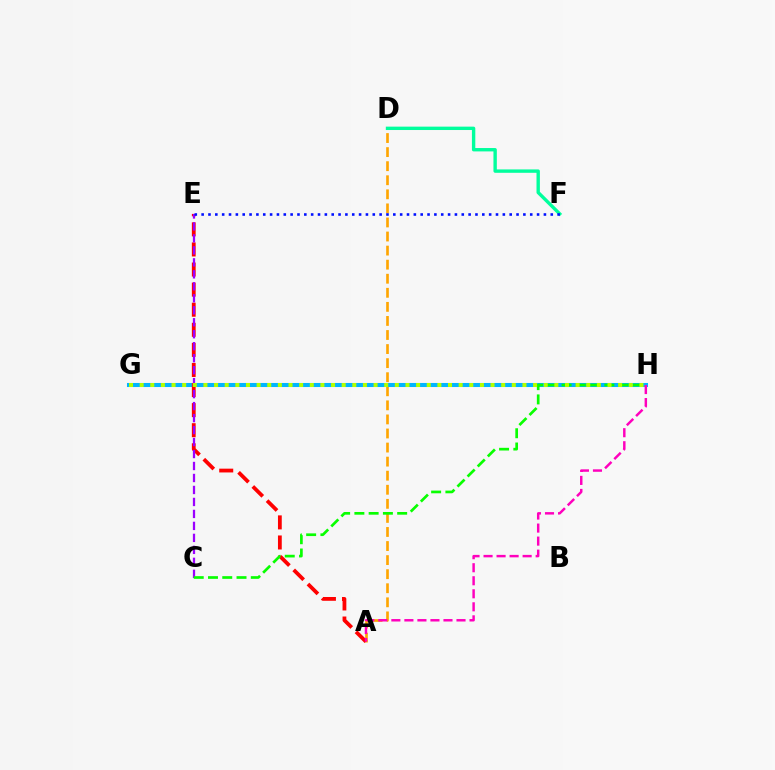{('A', 'D'): [{'color': '#ffa500', 'line_style': 'dashed', 'thickness': 1.91}], ('G', 'H'): [{'color': '#00b5ff', 'line_style': 'solid', 'thickness': 2.92}, {'color': '#b3ff00', 'line_style': 'dotted', 'thickness': 2.89}], ('A', 'E'): [{'color': '#ff0000', 'line_style': 'dashed', 'thickness': 2.73}], ('C', 'E'): [{'color': '#9b00ff', 'line_style': 'dashed', 'thickness': 1.63}], ('D', 'F'): [{'color': '#00ff9d', 'line_style': 'solid', 'thickness': 2.43}], ('C', 'H'): [{'color': '#08ff00', 'line_style': 'dashed', 'thickness': 1.94}], ('A', 'H'): [{'color': '#ff00bd', 'line_style': 'dashed', 'thickness': 1.77}], ('E', 'F'): [{'color': '#0010ff', 'line_style': 'dotted', 'thickness': 1.86}]}